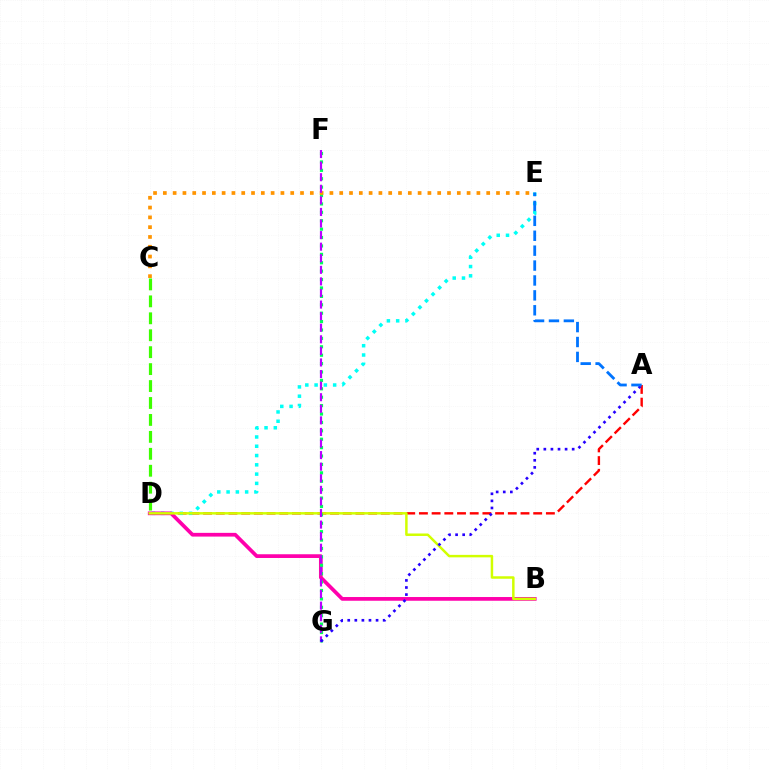{('A', 'D'): [{'color': '#ff0000', 'line_style': 'dashed', 'thickness': 1.72}], ('D', 'E'): [{'color': '#00fff6', 'line_style': 'dotted', 'thickness': 2.52}], ('B', 'D'): [{'color': '#ff00ac', 'line_style': 'solid', 'thickness': 2.68}, {'color': '#d1ff00', 'line_style': 'solid', 'thickness': 1.79}], ('F', 'G'): [{'color': '#00ff5c', 'line_style': 'dotted', 'thickness': 2.28}, {'color': '#b900ff', 'line_style': 'dashed', 'thickness': 1.57}], ('C', 'E'): [{'color': '#ff9400', 'line_style': 'dotted', 'thickness': 2.66}], ('C', 'D'): [{'color': '#3dff00', 'line_style': 'dashed', 'thickness': 2.3}], ('A', 'G'): [{'color': '#2500ff', 'line_style': 'dotted', 'thickness': 1.92}], ('A', 'E'): [{'color': '#0074ff', 'line_style': 'dashed', 'thickness': 2.02}]}